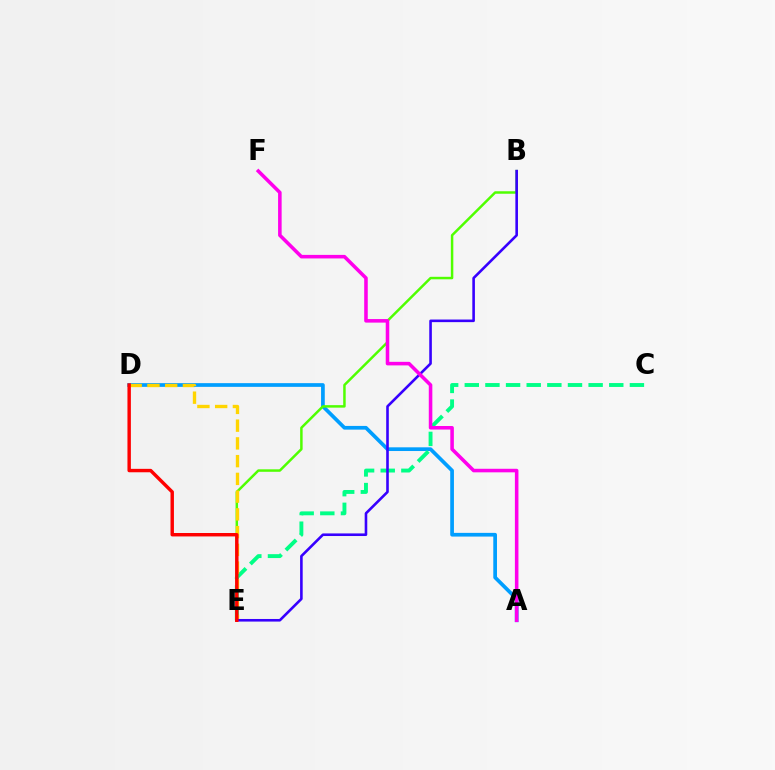{('A', 'D'): [{'color': '#009eff', 'line_style': 'solid', 'thickness': 2.67}], ('C', 'E'): [{'color': '#00ff86', 'line_style': 'dashed', 'thickness': 2.8}], ('B', 'E'): [{'color': '#4fff00', 'line_style': 'solid', 'thickness': 1.79}, {'color': '#3700ff', 'line_style': 'solid', 'thickness': 1.87}], ('D', 'E'): [{'color': '#ffd500', 'line_style': 'dashed', 'thickness': 2.41}, {'color': '#ff0000', 'line_style': 'solid', 'thickness': 2.47}], ('A', 'F'): [{'color': '#ff00ed', 'line_style': 'solid', 'thickness': 2.56}]}